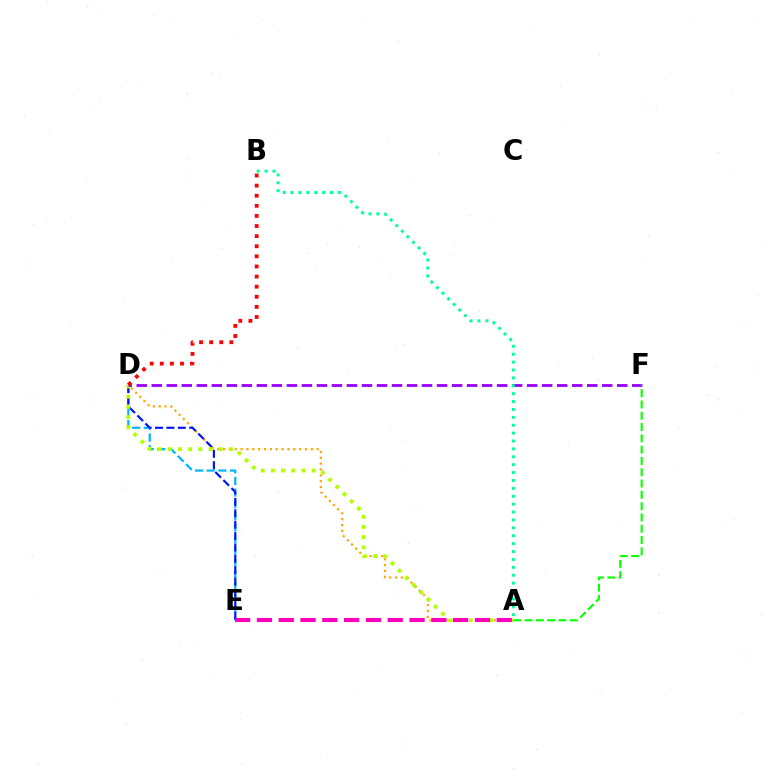{('D', 'E'): [{'color': '#00b5ff', 'line_style': 'dashed', 'thickness': 1.58}, {'color': '#0010ff', 'line_style': 'dashed', 'thickness': 1.55}], ('A', 'D'): [{'color': '#ffa500', 'line_style': 'dotted', 'thickness': 1.59}, {'color': '#b3ff00', 'line_style': 'dotted', 'thickness': 2.76}], ('D', 'F'): [{'color': '#9b00ff', 'line_style': 'dashed', 'thickness': 2.04}], ('A', 'F'): [{'color': '#08ff00', 'line_style': 'dashed', 'thickness': 1.54}], ('A', 'E'): [{'color': '#ff00bd', 'line_style': 'dashed', 'thickness': 2.96}], ('B', 'D'): [{'color': '#ff0000', 'line_style': 'dotted', 'thickness': 2.75}], ('A', 'B'): [{'color': '#00ff9d', 'line_style': 'dotted', 'thickness': 2.14}]}